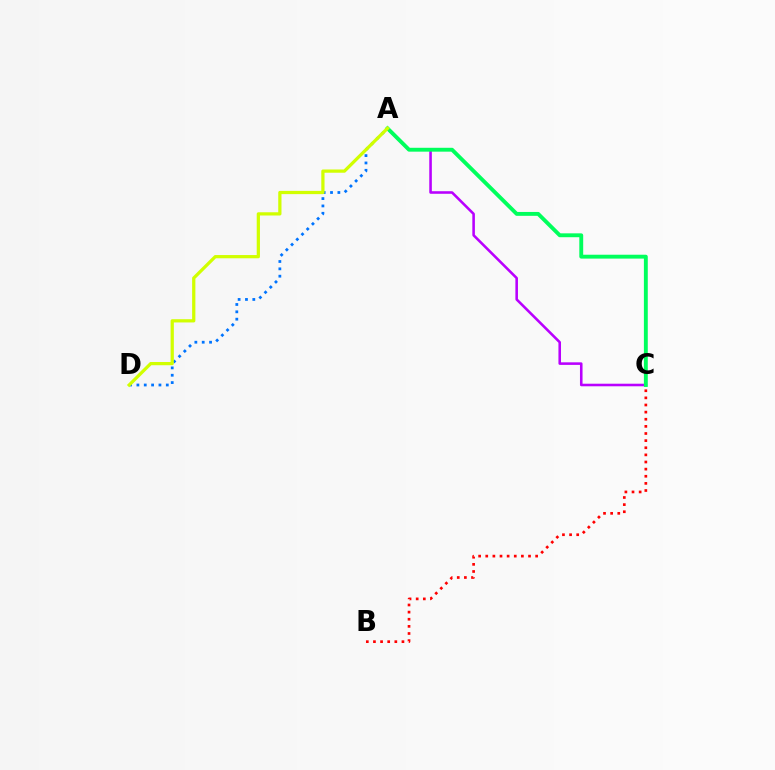{('B', 'C'): [{'color': '#ff0000', 'line_style': 'dotted', 'thickness': 1.94}], ('A', 'C'): [{'color': '#b900ff', 'line_style': 'solid', 'thickness': 1.85}, {'color': '#00ff5c', 'line_style': 'solid', 'thickness': 2.79}], ('A', 'D'): [{'color': '#0074ff', 'line_style': 'dotted', 'thickness': 2.0}, {'color': '#d1ff00', 'line_style': 'solid', 'thickness': 2.33}]}